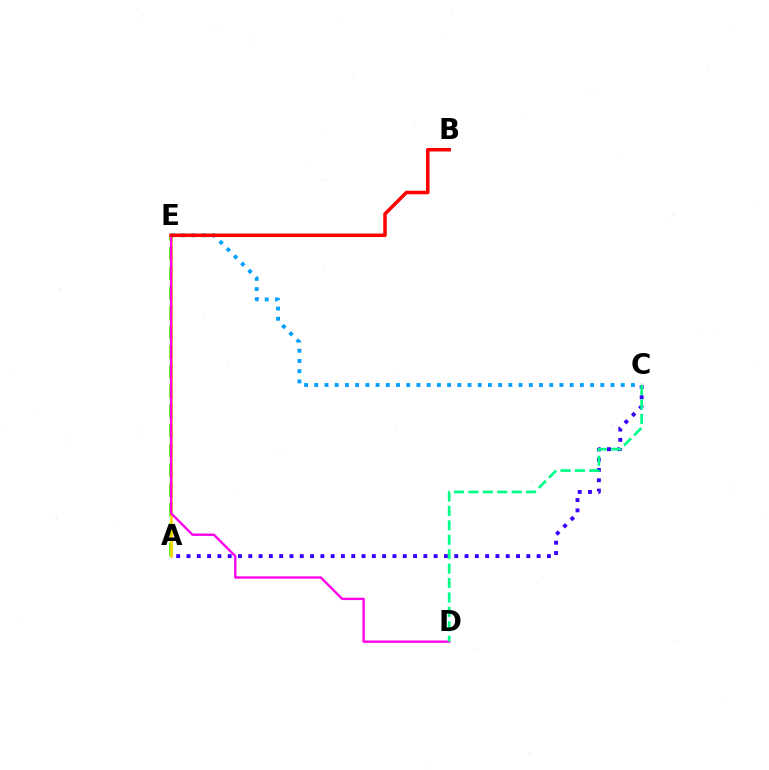{('A', 'E'): [{'color': '#4fff00', 'line_style': 'dashed', 'thickness': 2.68}, {'color': '#ffd500', 'line_style': 'solid', 'thickness': 1.87}], ('D', 'E'): [{'color': '#ff00ed', 'line_style': 'solid', 'thickness': 1.7}], ('A', 'C'): [{'color': '#3700ff', 'line_style': 'dotted', 'thickness': 2.8}], ('C', 'E'): [{'color': '#009eff', 'line_style': 'dotted', 'thickness': 2.78}], ('C', 'D'): [{'color': '#00ff86', 'line_style': 'dashed', 'thickness': 1.96}], ('B', 'E'): [{'color': '#ff0000', 'line_style': 'solid', 'thickness': 2.54}]}